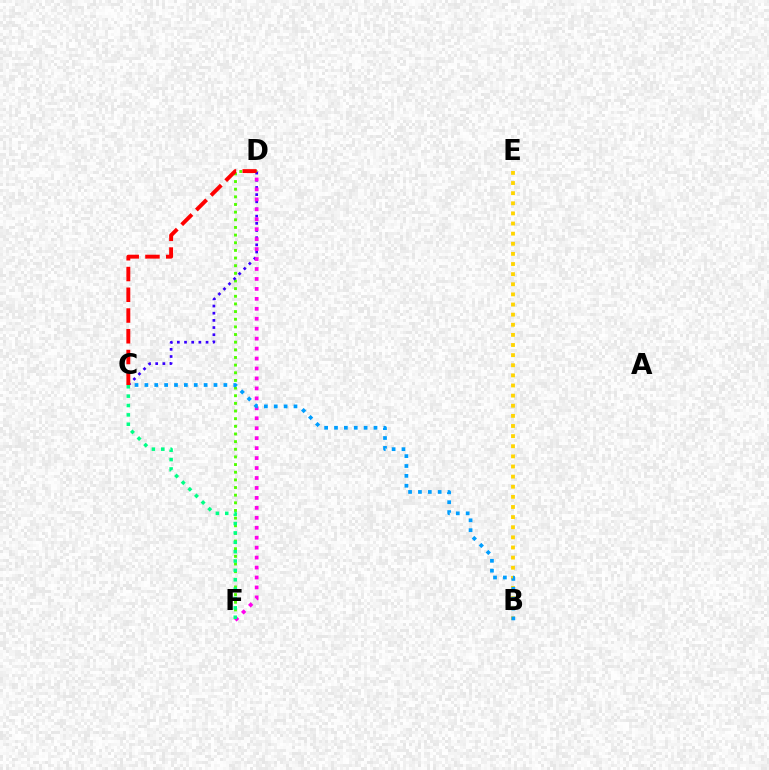{('D', 'F'): [{'color': '#4fff00', 'line_style': 'dotted', 'thickness': 2.08}, {'color': '#ff00ed', 'line_style': 'dotted', 'thickness': 2.7}], ('C', 'D'): [{'color': '#3700ff', 'line_style': 'dotted', 'thickness': 1.95}, {'color': '#ff0000', 'line_style': 'dashed', 'thickness': 2.82}], ('B', 'E'): [{'color': '#ffd500', 'line_style': 'dotted', 'thickness': 2.75}], ('B', 'C'): [{'color': '#009eff', 'line_style': 'dotted', 'thickness': 2.68}], ('C', 'F'): [{'color': '#00ff86', 'line_style': 'dotted', 'thickness': 2.55}]}